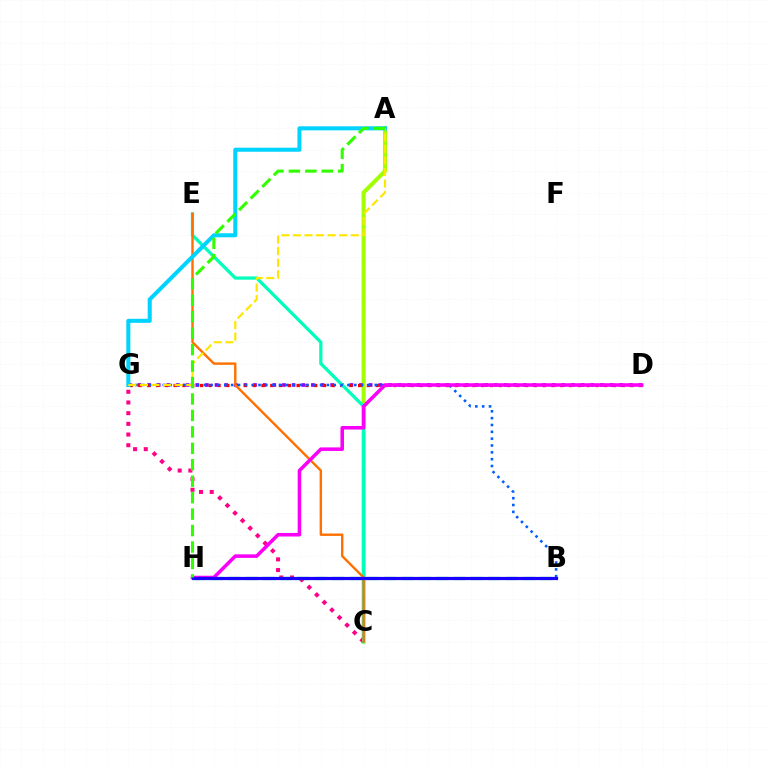{('A', 'C'): [{'color': '#a2ff00', 'line_style': 'solid', 'thickness': 2.93}], ('C', 'G'): [{'color': '#ff0088', 'line_style': 'dotted', 'thickness': 2.9}], ('D', 'G'): [{'color': '#8a00ff', 'line_style': 'dotted', 'thickness': 2.62}, {'color': '#ff0000', 'line_style': 'dotted', 'thickness': 2.39}], ('C', 'E'): [{'color': '#00ffbb', 'line_style': 'solid', 'thickness': 2.34}, {'color': '#ff7000', 'line_style': 'solid', 'thickness': 1.72}], ('B', 'G'): [{'color': '#005dff', 'line_style': 'dotted', 'thickness': 1.86}], ('B', 'H'): [{'color': '#00ff45', 'line_style': 'dashed', 'thickness': 2.35}, {'color': '#1900ff', 'line_style': 'solid', 'thickness': 2.3}], ('D', 'H'): [{'color': '#fa00f9', 'line_style': 'solid', 'thickness': 2.55}], ('A', 'G'): [{'color': '#00d3ff', 'line_style': 'solid', 'thickness': 2.91}, {'color': '#ffe600', 'line_style': 'dashed', 'thickness': 1.57}], ('A', 'H'): [{'color': '#31ff00', 'line_style': 'dashed', 'thickness': 2.23}]}